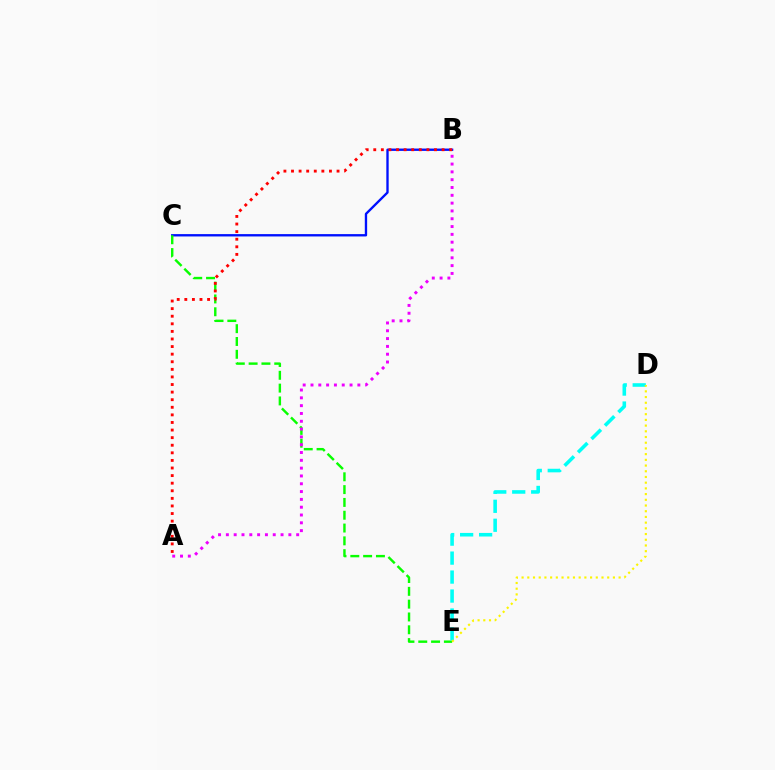{('B', 'C'): [{'color': '#0010ff', 'line_style': 'solid', 'thickness': 1.69}], ('C', 'E'): [{'color': '#08ff00', 'line_style': 'dashed', 'thickness': 1.74}], ('A', 'B'): [{'color': '#ff0000', 'line_style': 'dotted', 'thickness': 2.06}, {'color': '#ee00ff', 'line_style': 'dotted', 'thickness': 2.12}], ('D', 'E'): [{'color': '#00fff6', 'line_style': 'dashed', 'thickness': 2.58}, {'color': '#fcf500', 'line_style': 'dotted', 'thickness': 1.55}]}